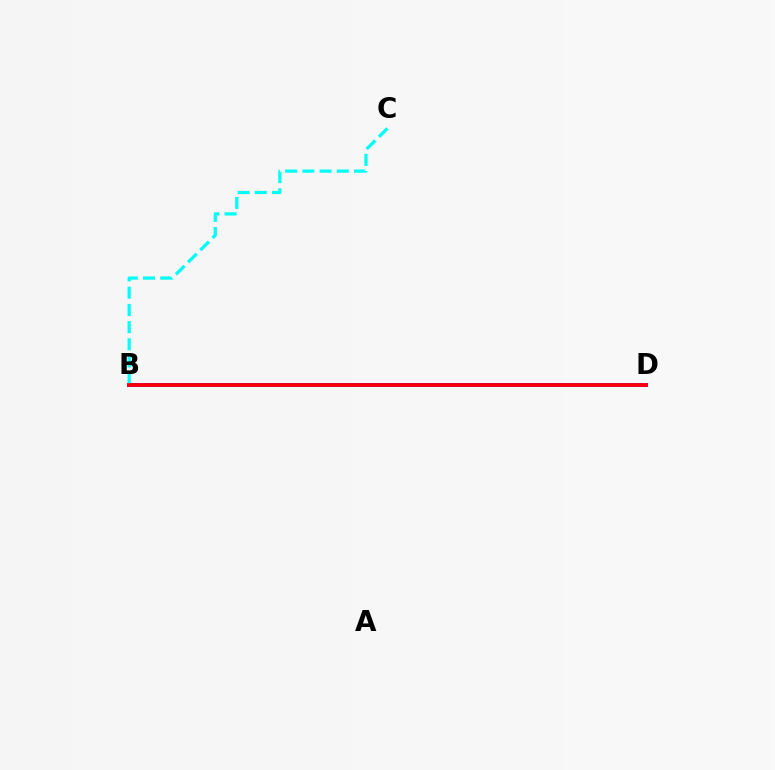{('B', 'D'): [{'color': '#84ff00', 'line_style': 'solid', 'thickness': 2.84}, {'color': '#7200ff', 'line_style': 'solid', 'thickness': 2.78}, {'color': '#ff0000', 'line_style': 'solid', 'thickness': 2.61}], ('B', 'C'): [{'color': '#00fff6', 'line_style': 'dashed', 'thickness': 2.34}]}